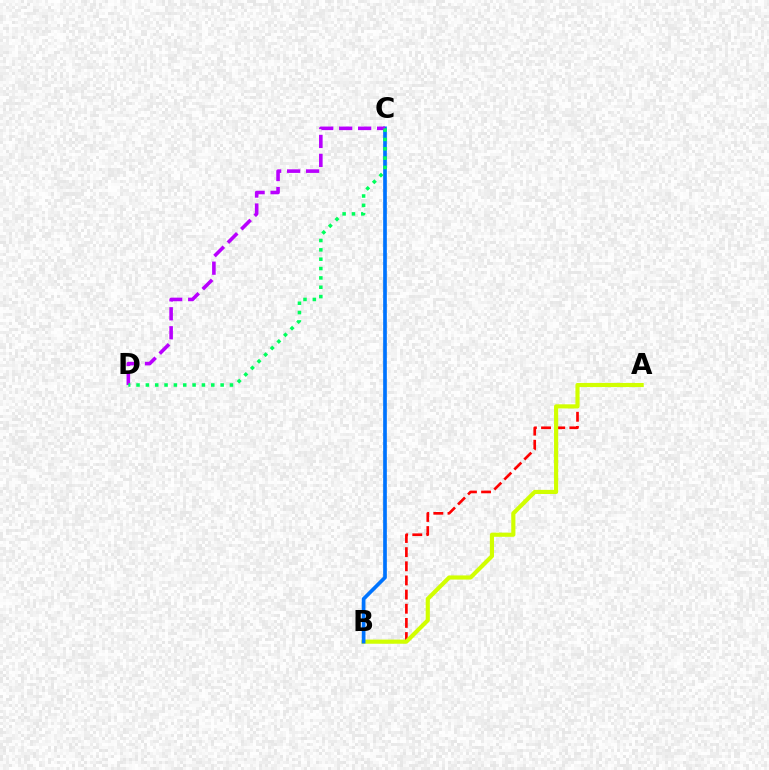{('A', 'B'): [{'color': '#ff0000', 'line_style': 'dashed', 'thickness': 1.92}, {'color': '#d1ff00', 'line_style': 'solid', 'thickness': 2.98}], ('B', 'C'): [{'color': '#0074ff', 'line_style': 'solid', 'thickness': 2.66}], ('C', 'D'): [{'color': '#b900ff', 'line_style': 'dashed', 'thickness': 2.58}, {'color': '#00ff5c', 'line_style': 'dotted', 'thickness': 2.54}]}